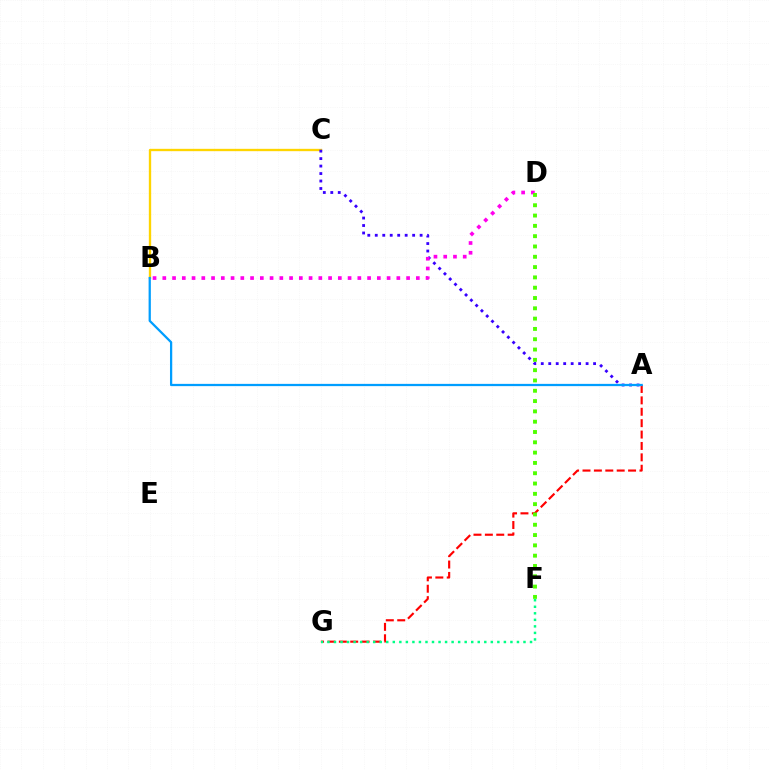{('A', 'G'): [{'color': '#ff0000', 'line_style': 'dashed', 'thickness': 1.55}], ('B', 'C'): [{'color': '#ffd500', 'line_style': 'solid', 'thickness': 1.69}], ('A', 'C'): [{'color': '#3700ff', 'line_style': 'dotted', 'thickness': 2.03}], ('F', 'G'): [{'color': '#00ff86', 'line_style': 'dotted', 'thickness': 1.78}], ('B', 'D'): [{'color': '#ff00ed', 'line_style': 'dotted', 'thickness': 2.65}], ('A', 'B'): [{'color': '#009eff', 'line_style': 'solid', 'thickness': 1.63}], ('D', 'F'): [{'color': '#4fff00', 'line_style': 'dotted', 'thickness': 2.8}]}